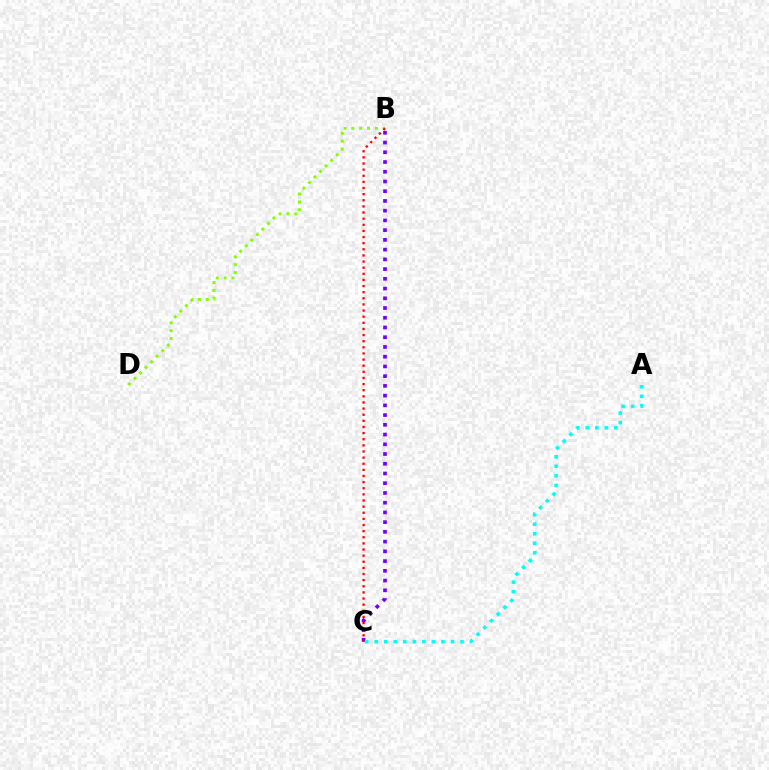{('B', 'D'): [{'color': '#84ff00', 'line_style': 'dotted', 'thickness': 2.13}], ('B', 'C'): [{'color': '#7200ff', 'line_style': 'dotted', 'thickness': 2.64}, {'color': '#ff0000', 'line_style': 'dotted', 'thickness': 1.66}], ('A', 'C'): [{'color': '#00fff6', 'line_style': 'dotted', 'thickness': 2.59}]}